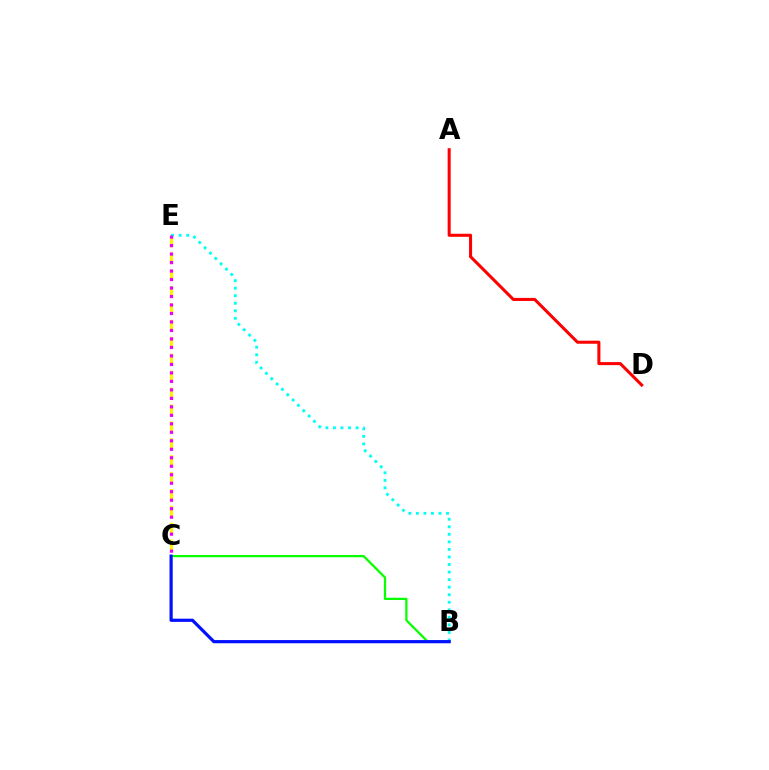{('C', 'E'): [{'color': '#fcf500', 'line_style': 'dashed', 'thickness': 2.3}, {'color': '#ee00ff', 'line_style': 'dotted', 'thickness': 2.31}], ('A', 'D'): [{'color': '#ff0000', 'line_style': 'solid', 'thickness': 2.19}], ('B', 'E'): [{'color': '#00fff6', 'line_style': 'dotted', 'thickness': 2.05}], ('B', 'C'): [{'color': '#08ff00', 'line_style': 'solid', 'thickness': 1.63}, {'color': '#0010ff', 'line_style': 'solid', 'thickness': 2.3}]}